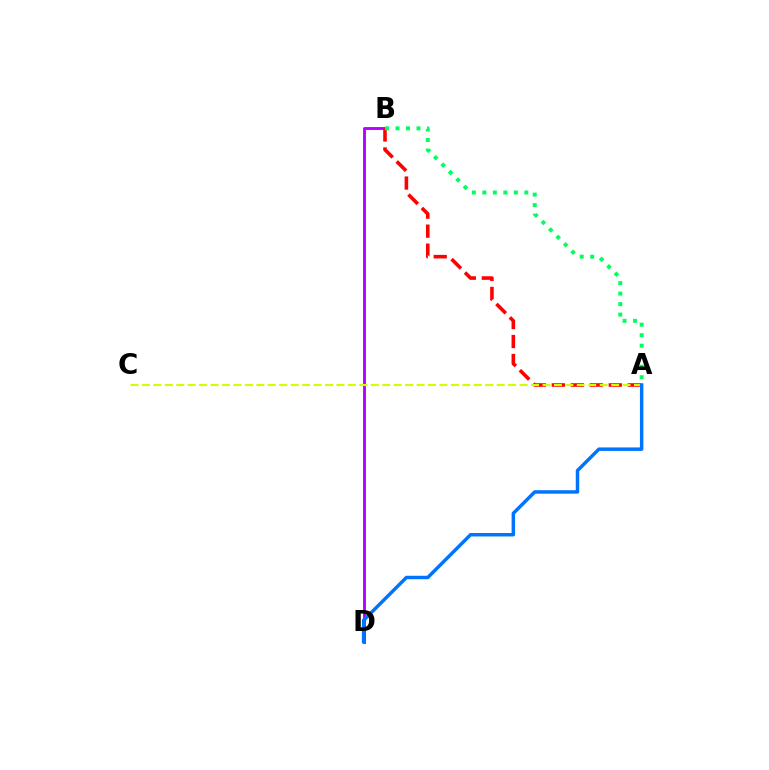{('B', 'D'): [{'color': '#b900ff', 'line_style': 'solid', 'thickness': 2.08}], ('A', 'B'): [{'color': '#ff0000', 'line_style': 'dashed', 'thickness': 2.58}, {'color': '#00ff5c', 'line_style': 'dotted', 'thickness': 2.85}], ('A', 'C'): [{'color': '#d1ff00', 'line_style': 'dashed', 'thickness': 1.55}], ('A', 'D'): [{'color': '#0074ff', 'line_style': 'solid', 'thickness': 2.5}]}